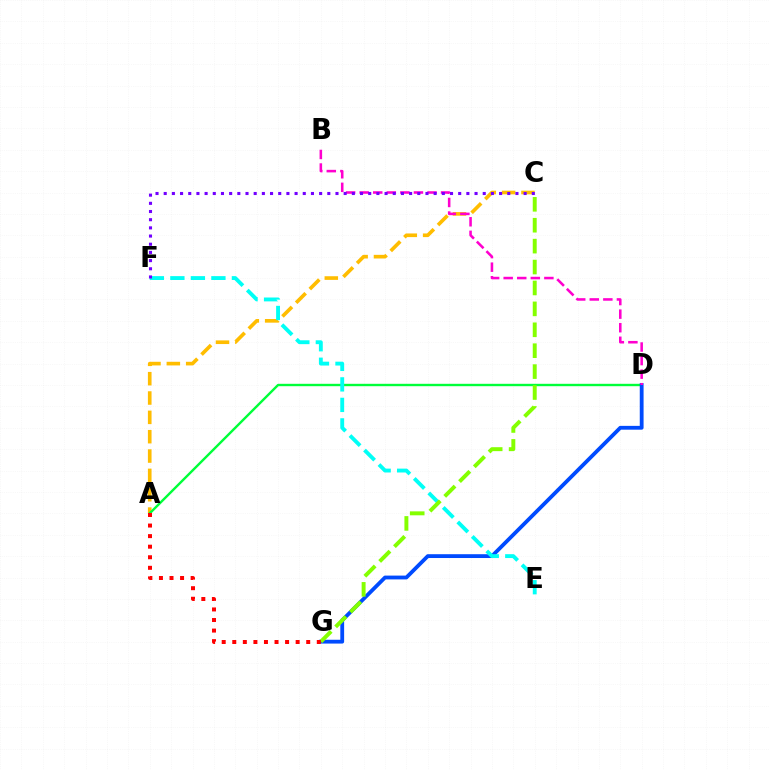{('A', 'C'): [{'color': '#ffbd00', 'line_style': 'dashed', 'thickness': 2.63}], ('A', 'D'): [{'color': '#00ff39', 'line_style': 'solid', 'thickness': 1.72}], ('D', 'G'): [{'color': '#004bff', 'line_style': 'solid', 'thickness': 2.75}], ('E', 'F'): [{'color': '#00fff6', 'line_style': 'dashed', 'thickness': 2.79}], ('B', 'D'): [{'color': '#ff00cf', 'line_style': 'dashed', 'thickness': 1.84}], ('C', 'F'): [{'color': '#7200ff', 'line_style': 'dotted', 'thickness': 2.22}], ('C', 'G'): [{'color': '#84ff00', 'line_style': 'dashed', 'thickness': 2.84}], ('A', 'G'): [{'color': '#ff0000', 'line_style': 'dotted', 'thickness': 2.87}]}